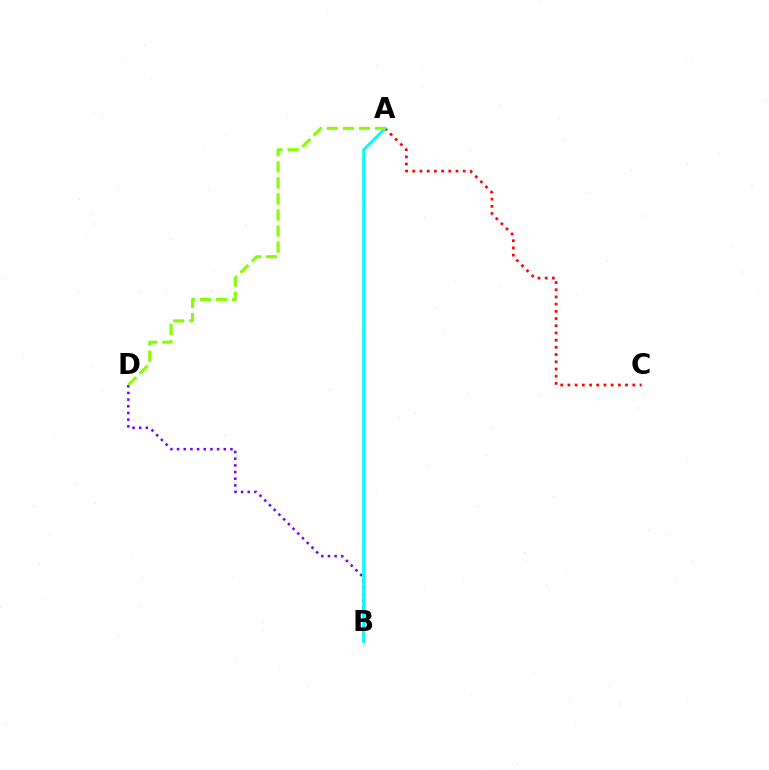{('B', 'D'): [{'color': '#7200ff', 'line_style': 'dotted', 'thickness': 1.81}], ('A', 'C'): [{'color': '#ff0000', 'line_style': 'dotted', 'thickness': 1.96}], ('A', 'B'): [{'color': '#00fff6', 'line_style': 'solid', 'thickness': 2.01}], ('A', 'D'): [{'color': '#84ff00', 'line_style': 'dashed', 'thickness': 2.18}]}